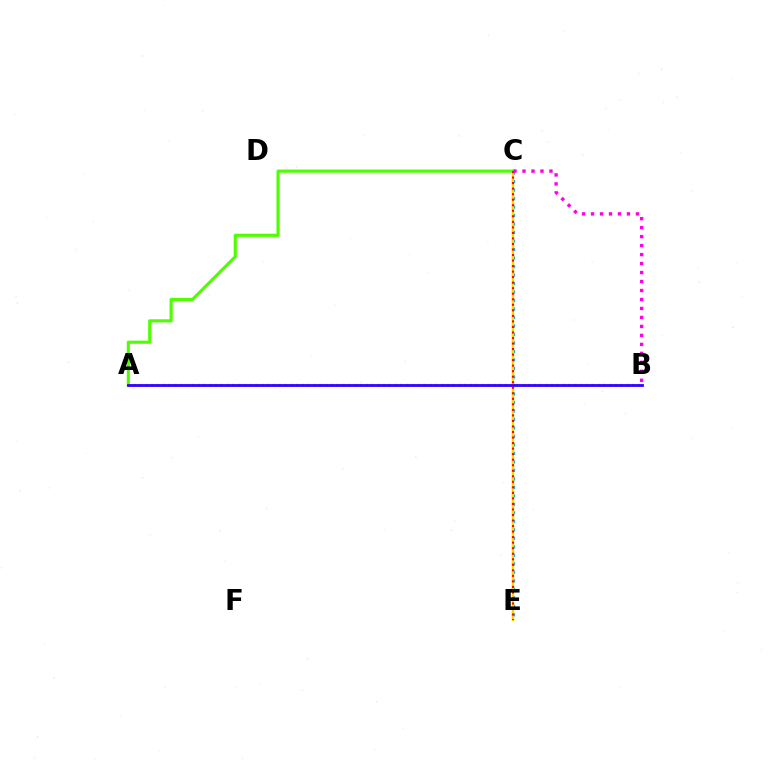{('C', 'E'): [{'color': '#009eff', 'line_style': 'dotted', 'thickness': 2.31}, {'color': '#ffd500', 'line_style': 'solid', 'thickness': 1.72}, {'color': '#ff0000', 'line_style': 'dotted', 'thickness': 1.5}], ('A', 'B'): [{'color': '#00ff86', 'line_style': 'dotted', 'thickness': 1.57}, {'color': '#3700ff', 'line_style': 'solid', 'thickness': 2.02}], ('A', 'C'): [{'color': '#4fff00', 'line_style': 'solid', 'thickness': 2.26}], ('B', 'C'): [{'color': '#ff00ed', 'line_style': 'dotted', 'thickness': 2.44}]}